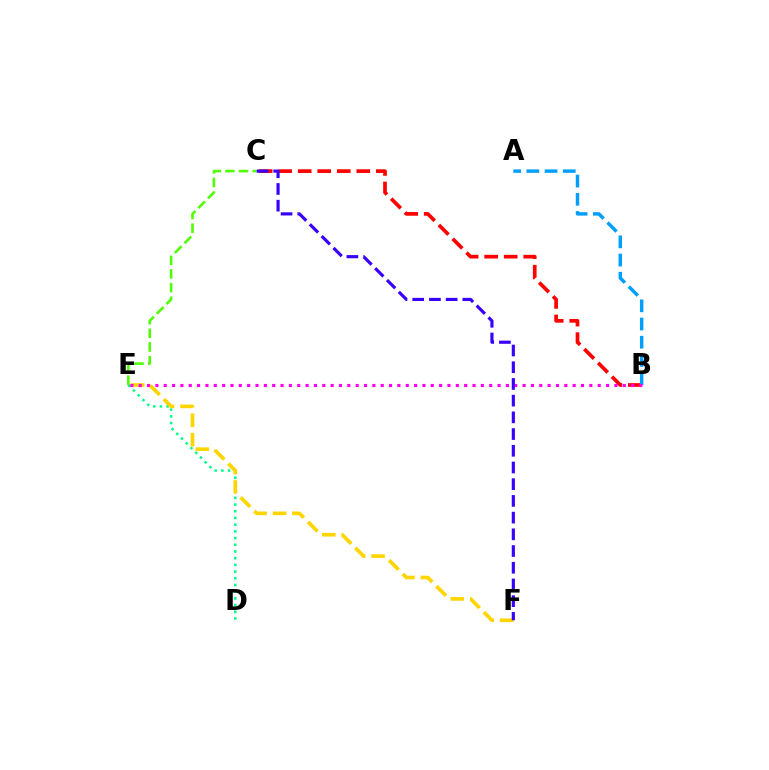{('D', 'E'): [{'color': '#00ff86', 'line_style': 'dotted', 'thickness': 1.82}], ('B', 'C'): [{'color': '#ff0000', 'line_style': 'dashed', 'thickness': 2.65}], ('A', 'B'): [{'color': '#009eff', 'line_style': 'dashed', 'thickness': 2.47}], ('E', 'F'): [{'color': '#ffd500', 'line_style': 'dashed', 'thickness': 2.63}], ('B', 'E'): [{'color': '#ff00ed', 'line_style': 'dotted', 'thickness': 2.27}], ('C', 'E'): [{'color': '#4fff00', 'line_style': 'dashed', 'thickness': 1.85}], ('C', 'F'): [{'color': '#3700ff', 'line_style': 'dashed', 'thickness': 2.27}]}